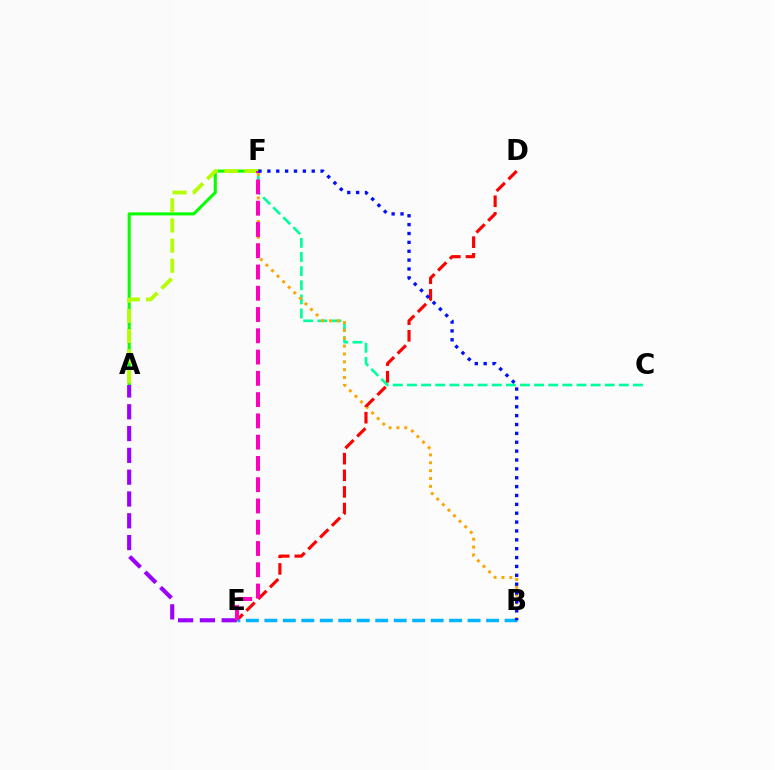{('C', 'F'): [{'color': '#00ff9d', 'line_style': 'dashed', 'thickness': 1.92}], ('A', 'F'): [{'color': '#08ff00', 'line_style': 'solid', 'thickness': 2.19}, {'color': '#b3ff00', 'line_style': 'dashed', 'thickness': 2.74}], ('B', 'F'): [{'color': '#ffa500', 'line_style': 'dotted', 'thickness': 2.14}, {'color': '#0010ff', 'line_style': 'dotted', 'thickness': 2.41}], ('D', 'E'): [{'color': '#ff0000', 'line_style': 'dashed', 'thickness': 2.26}], ('B', 'E'): [{'color': '#00b5ff', 'line_style': 'dashed', 'thickness': 2.51}], ('A', 'E'): [{'color': '#9b00ff', 'line_style': 'dashed', 'thickness': 2.96}], ('E', 'F'): [{'color': '#ff00bd', 'line_style': 'dashed', 'thickness': 2.89}]}